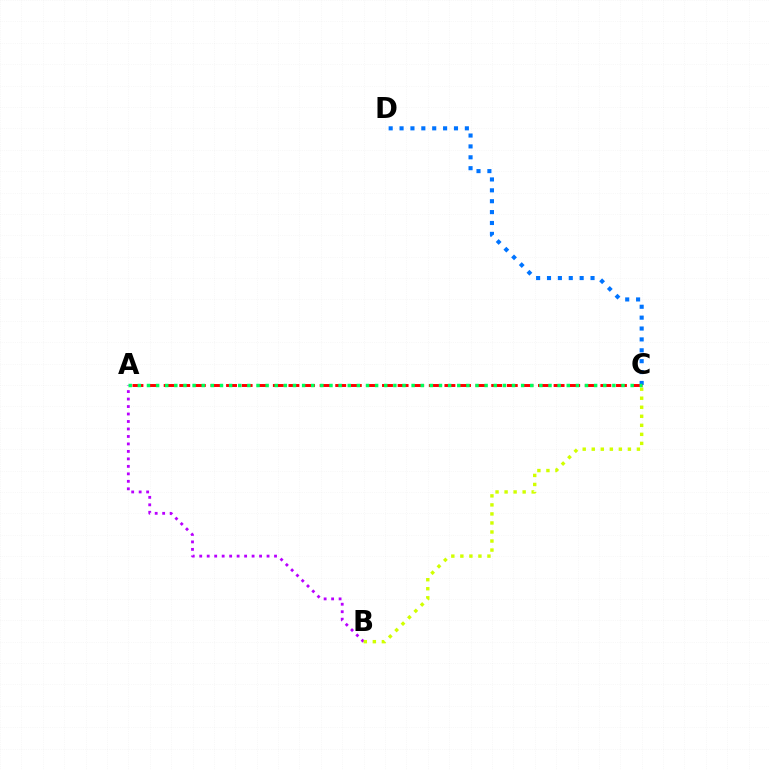{('C', 'D'): [{'color': '#0074ff', 'line_style': 'dotted', 'thickness': 2.96}], ('A', 'B'): [{'color': '#b900ff', 'line_style': 'dotted', 'thickness': 2.03}], ('B', 'C'): [{'color': '#d1ff00', 'line_style': 'dotted', 'thickness': 2.45}], ('A', 'C'): [{'color': '#ff0000', 'line_style': 'dashed', 'thickness': 2.12}, {'color': '#00ff5c', 'line_style': 'dotted', 'thickness': 2.48}]}